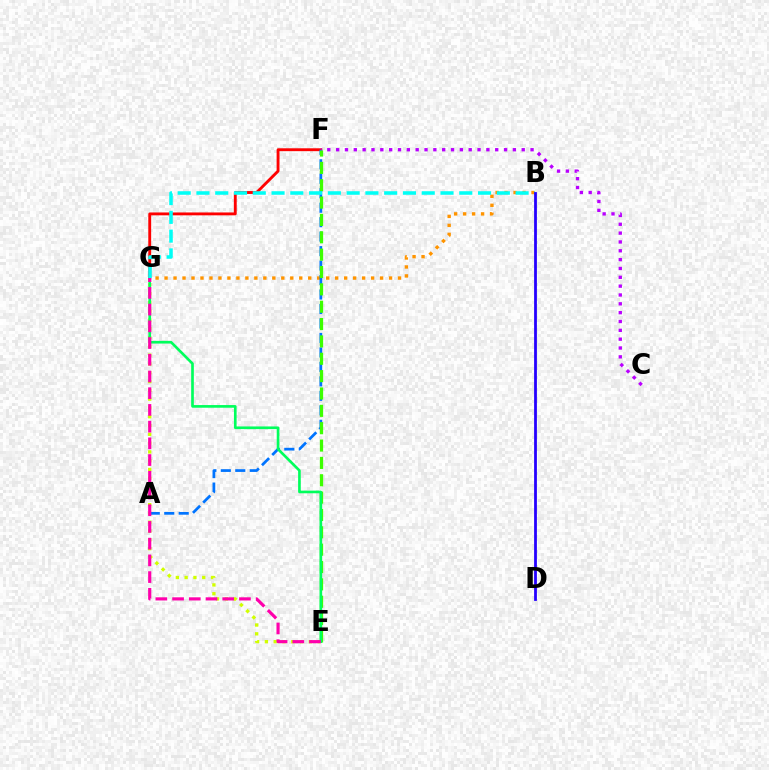{('E', 'G'): [{'color': '#d1ff00', 'line_style': 'dotted', 'thickness': 2.39}, {'color': '#00ff5c', 'line_style': 'solid', 'thickness': 1.92}, {'color': '#ff00ac', 'line_style': 'dashed', 'thickness': 2.27}], ('F', 'G'): [{'color': '#ff0000', 'line_style': 'solid', 'thickness': 2.06}], ('B', 'G'): [{'color': '#ff9400', 'line_style': 'dotted', 'thickness': 2.44}, {'color': '#00fff6', 'line_style': 'dashed', 'thickness': 2.55}], ('A', 'F'): [{'color': '#0074ff', 'line_style': 'dashed', 'thickness': 1.97}], ('C', 'F'): [{'color': '#b900ff', 'line_style': 'dotted', 'thickness': 2.4}], ('E', 'F'): [{'color': '#3dff00', 'line_style': 'dashed', 'thickness': 2.36}], ('B', 'D'): [{'color': '#2500ff', 'line_style': 'solid', 'thickness': 2.01}]}